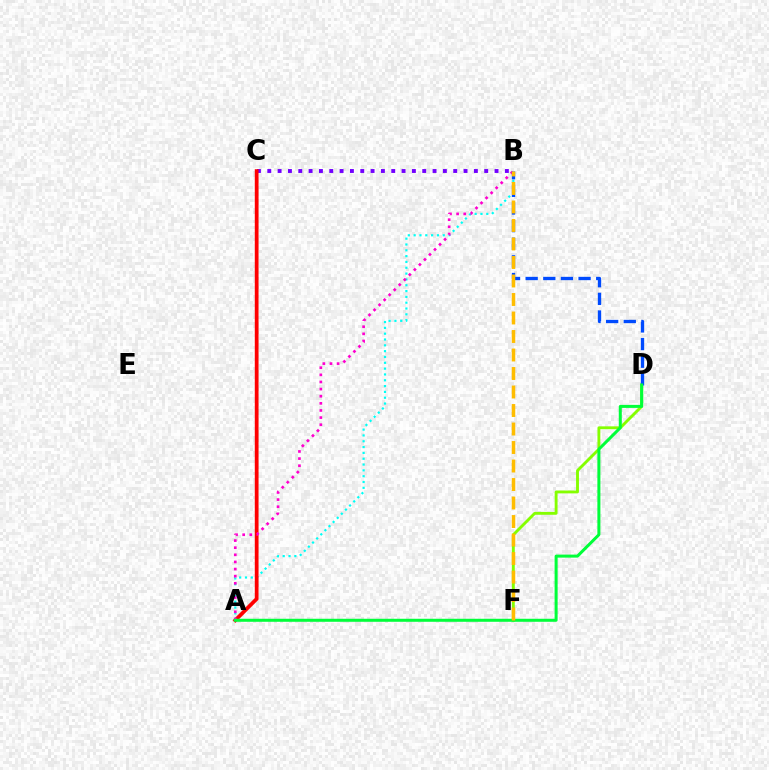{('A', 'B'): [{'color': '#00fff6', 'line_style': 'dotted', 'thickness': 1.58}, {'color': '#ff00cf', 'line_style': 'dotted', 'thickness': 1.94}], ('B', 'C'): [{'color': '#7200ff', 'line_style': 'dotted', 'thickness': 2.81}], ('A', 'C'): [{'color': '#ff0000', 'line_style': 'solid', 'thickness': 2.71}], ('D', 'F'): [{'color': '#84ff00', 'line_style': 'solid', 'thickness': 2.07}], ('B', 'D'): [{'color': '#004bff', 'line_style': 'dashed', 'thickness': 2.4}], ('A', 'D'): [{'color': '#00ff39', 'line_style': 'solid', 'thickness': 2.17}], ('B', 'F'): [{'color': '#ffbd00', 'line_style': 'dashed', 'thickness': 2.51}]}